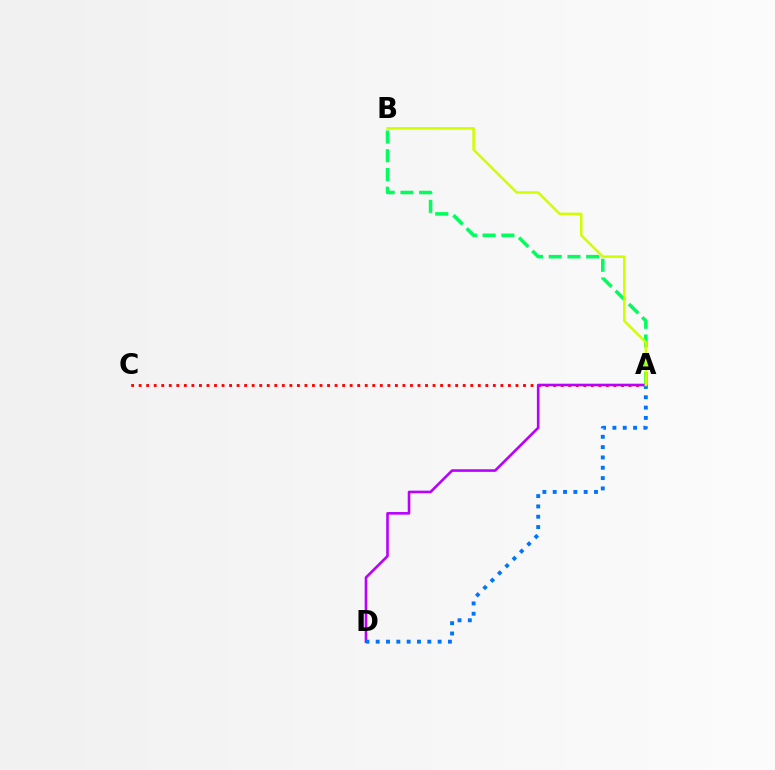{('A', 'B'): [{'color': '#00ff5c', 'line_style': 'dashed', 'thickness': 2.54}, {'color': '#d1ff00', 'line_style': 'solid', 'thickness': 1.83}], ('A', 'C'): [{'color': '#ff0000', 'line_style': 'dotted', 'thickness': 2.05}], ('A', 'D'): [{'color': '#b900ff', 'line_style': 'solid', 'thickness': 1.88}, {'color': '#0074ff', 'line_style': 'dotted', 'thickness': 2.8}]}